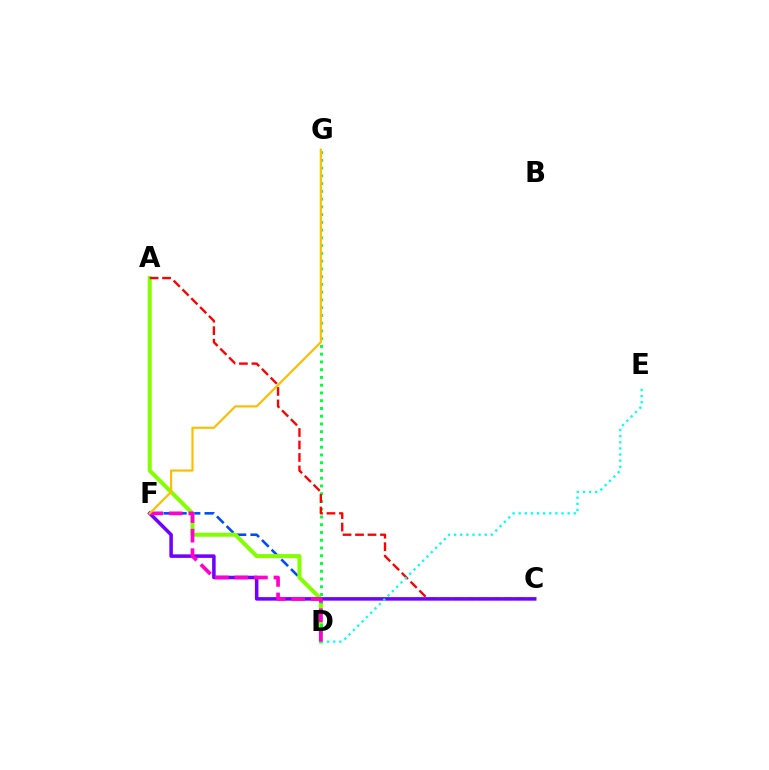{('D', 'F'): [{'color': '#004bff', 'line_style': 'dashed', 'thickness': 1.86}, {'color': '#ff00cf', 'line_style': 'dashed', 'thickness': 2.66}], ('A', 'D'): [{'color': '#84ff00', 'line_style': 'solid', 'thickness': 2.9}], ('D', 'G'): [{'color': '#00ff39', 'line_style': 'dotted', 'thickness': 2.11}], ('A', 'C'): [{'color': '#ff0000', 'line_style': 'dashed', 'thickness': 1.7}], ('C', 'F'): [{'color': '#7200ff', 'line_style': 'solid', 'thickness': 2.54}], ('D', 'E'): [{'color': '#00fff6', 'line_style': 'dotted', 'thickness': 1.66}], ('F', 'G'): [{'color': '#ffbd00', 'line_style': 'solid', 'thickness': 1.56}]}